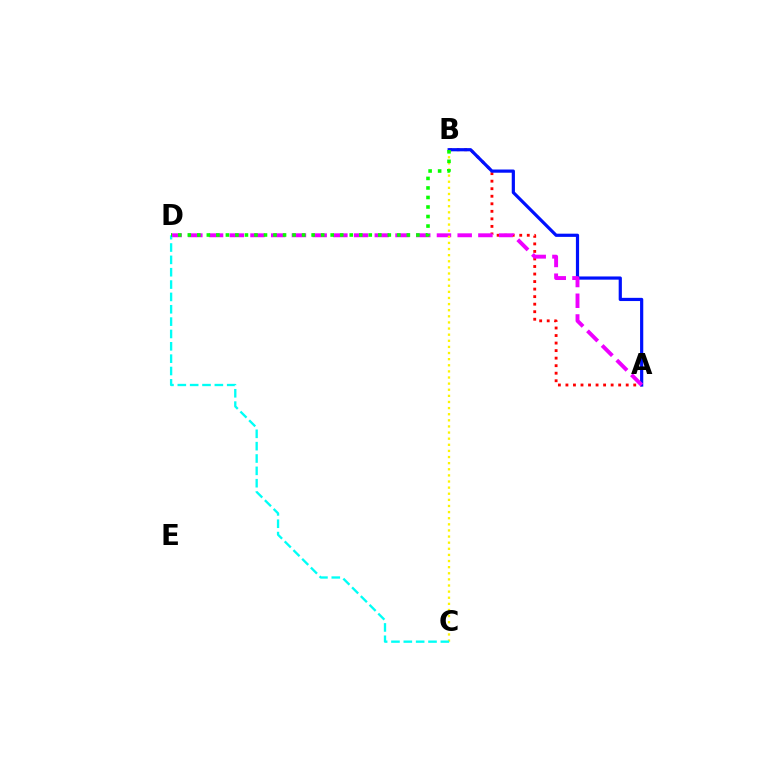{('A', 'B'): [{'color': '#ff0000', 'line_style': 'dotted', 'thickness': 2.05}, {'color': '#0010ff', 'line_style': 'solid', 'thickness': 2.3}], ('A', 'D'): [{'color': '#ee00ff', 'line_style': 'dashed', 'thickness': 2.81}], ('B', 'C'): [{'color': '#fcf500', 'line_style': 'dotted', 'thickness': 1.66}], ('C', 'D'): [{'color': '#00fff6', 'line_style': 'dashed', 'thickness': 1.68}], ('B', 'D'): [{'color': '#08ff00', 'line_style': 'dotted', 'thickness': 2.59}]}